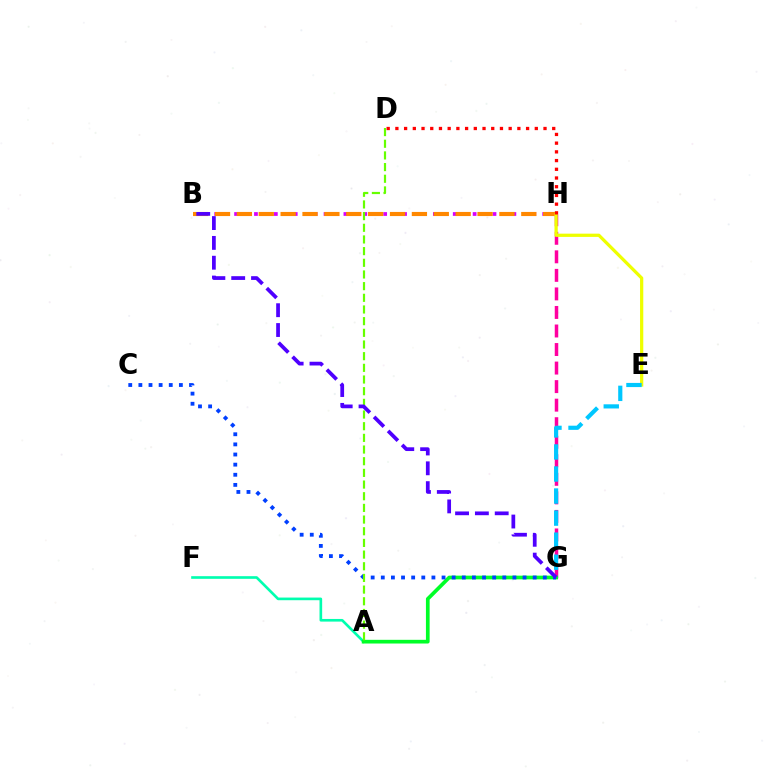{('B', 'H'): [{'color': '#d600ff', 'line_style': 'dotted', 'thickness': 2.7}, {'color': '#ff8800', 'line_style': 'dashed', 'thickness': 2.97}], ('G', 'H'): [{'color': '#ff00a0', 'line_style': 'dashed', 'thickness': 2.52}], ('A', 'F'): [{'color': '#00ffaf', 'line_style': 'solid', 'thickness': 1.91}], ('E', 'H'): [{'color': '#eeff00', 'line_style': 'solid', 'thickness': 2.33}], ('E', 'G'): [{'color': '#00c7ff', 'line_style': 'dashed', 'thickness': 3.0}], ('A', 'G'): [{'color': '#00ff27', 'line_style': 'solid', 'thickness': 2.66}], ('D', 'H'): [{'color': '#ff0000', 'line_style': 'dotted', 'thickness': 2.37}], ('C', 'G'): [{'color': '#003fff', 'line_style': 'dotted', 'thickness': 2.75}], ('A', 'D'): [{'color': '#66ff00', 'line_style': 'dashed', 'thickness': 1.59}], ('B', 'G'): [{'color': '#4f00ff', 'line_style': 'dashed', 'thickness': 2.69}]}